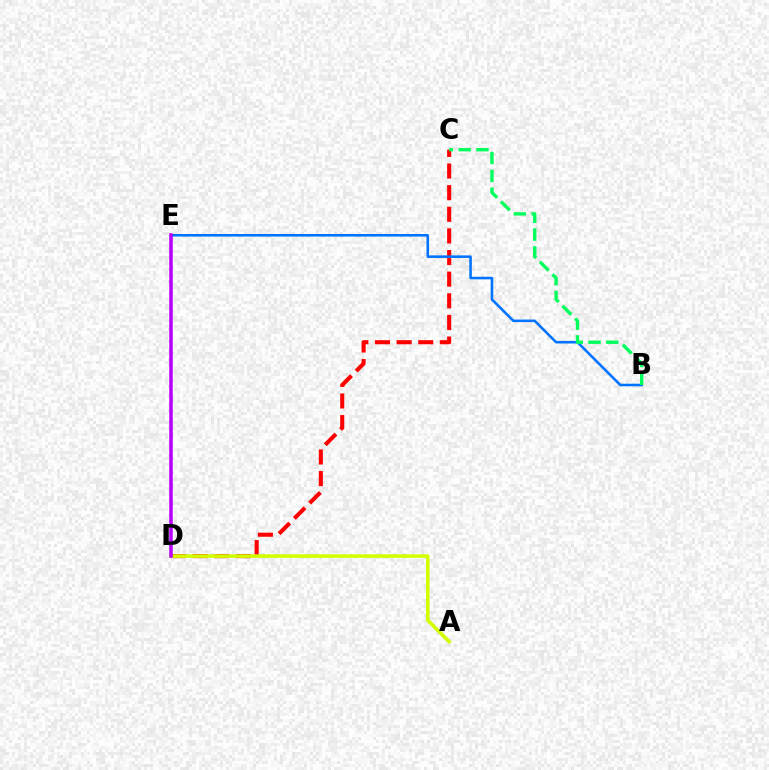{('C', 'D'): [{'color': '#ff0000', 'line_style': 'dashed', 'thickness': 2.94}], ('B', 'E'): [{'color': '#0074ff', 'line_style': 'solid', 'thickness': 1.85}], ('B', 'C'): [{'color': '#00ff5c', 'line_style': 'dashed', 'thickness': 2.42}], ('A', 'D'): [{'color': '#d1ff00', 'line_style': 'solid', 'thickness': 2.58}], ('D', 'E'): [{'color': '#b900ff', 'line_style': 'solid', 'thickness': 2.55}]}